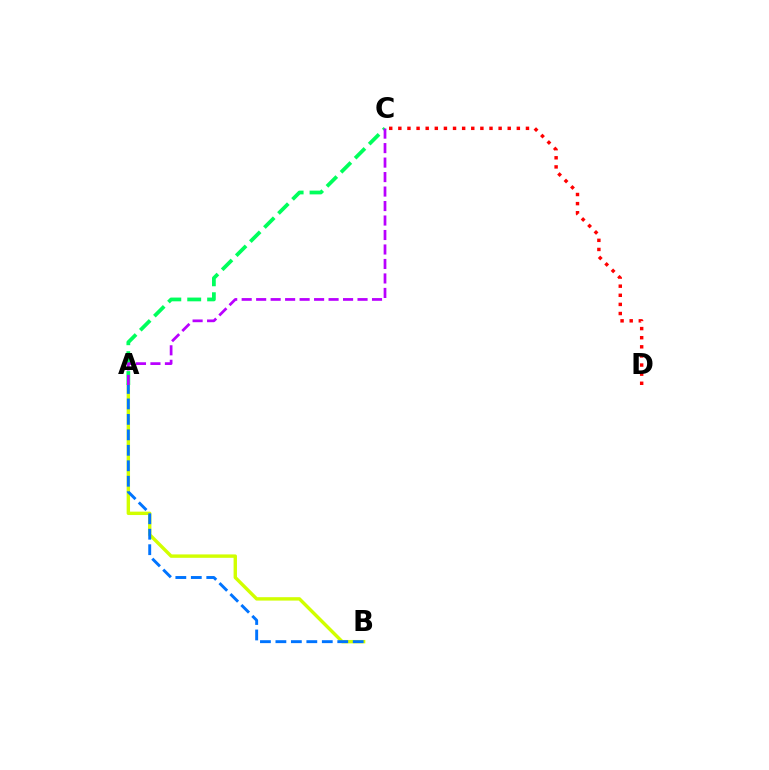{('A', 'B'): [{'color': '#d1ff00', 'line_style': 'solid', 'thickness': 2.45}, {'color': '#0074ff', 'line_style': 'dashed', 'thickness': 2.1}], ('A', 'C'): [{'color': '#00ff5c', 'line_style': 'dashed', 'thickness': 2.7}, {'color': '#b900ff', 'line_style': 'dashed', 'thickness': 1.97}], ('C', 'D'): [{'color': '#ff0000', 'line_style': 'dotted', 'thickness': 2.48}]}